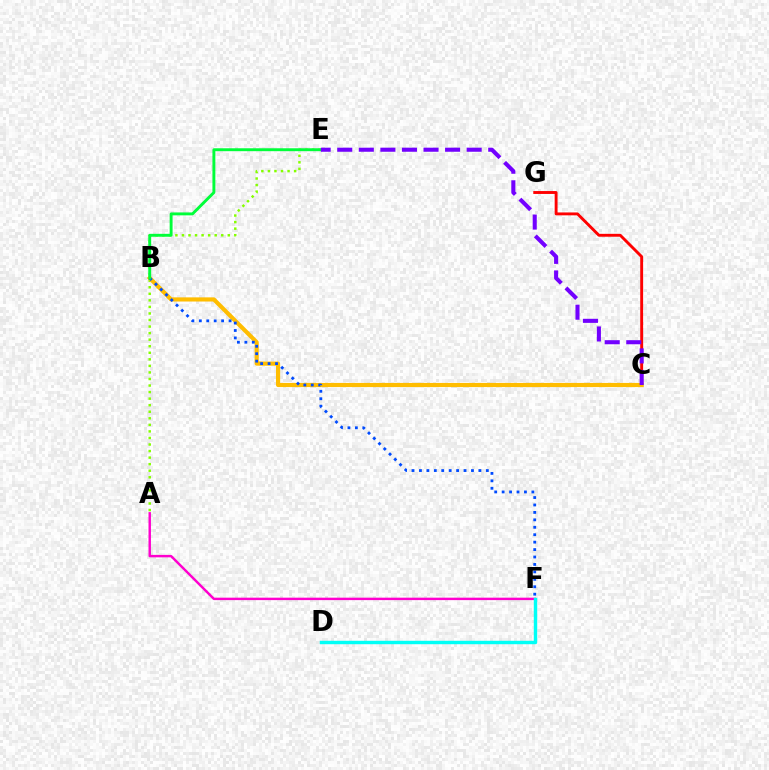{('A', 'E'): [{'color': '#84ff00', 'line_style': 'dotted', 'thickness': 1.78}], ('C', 'G'): [{'color': '#ff0000', 'line_style': 'solid', 'thickness': 2.08}], ('B', 'C'): [{'color': '#ffbd00', 'line_style': 'solid', 'thickness': 2.99}], ('A', 'F'): [{'color': '#ff00cf', 'line_style': 'solid', 'thickness': 1.75}], ('D', 'F'): [{'color': '#00fff6', 'line_style': 'solid', 'thickness': 2.46}], ('B', 'F'): [{'color': '#004bff', 'line_style': 'dotted', 'thickness': 2.02}], ('B', 'E'): [{'color': '#00ff39', 'line_style': 'solid', 'thickness': 2.1}], ('C', 'E'): [{'color': '#7200ff', 'line_style': 'dashed', 'thickness': 2.93}]}